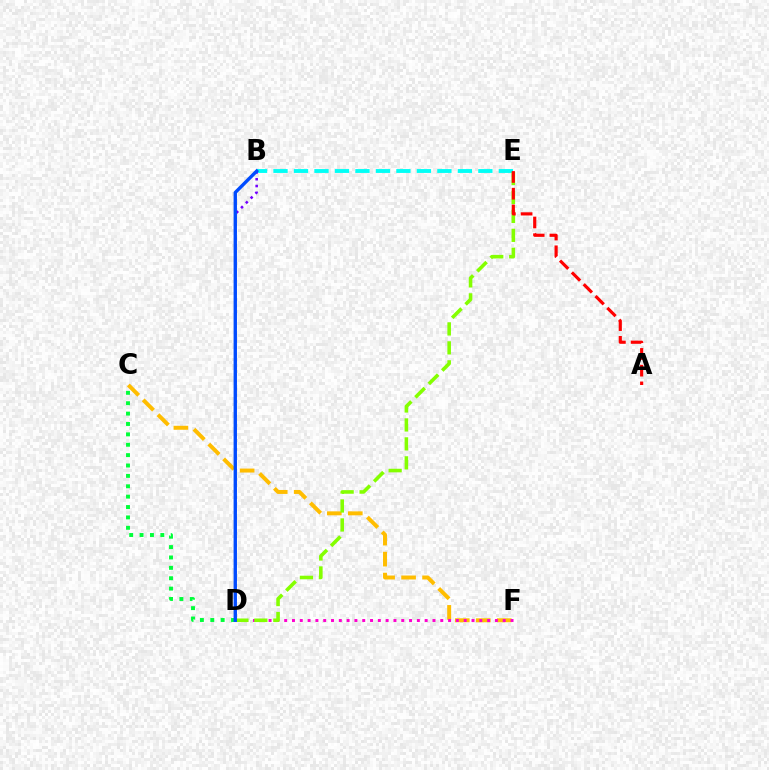{('C', 'F'): [{'color': '#ffbd00', 'line_style': 'dashed', 'thickness': 2.85}], ('B', 'E'): [{'color': '#00fff6', 'line_style': 'dashed', 'thickness': 2.78}], ('C', 'D'): [{'color': '#00ff39', 'line_style': 'dotted', 'thickness': 2.82}], ('D', 'F'): [{'color': '#ff00cf', 'line_style': 'dotted', 'thickness': 2.12}], ('B', 'D'): [{'color': '#7200ff', 'line_style': 'dotted', 'thickness': 1.85}, {'color': '#004bff', 'line_style': 'solid', 'thickness': 2.42}], ('D', 'E'): [{'color': '#84ff00', 'line_style': 'dashed', 'thickness': 2.58}], ('A', 'E'): [{'color': '#ff0000', 'line_style': 'dashed', 'thickness': 2.27}]}